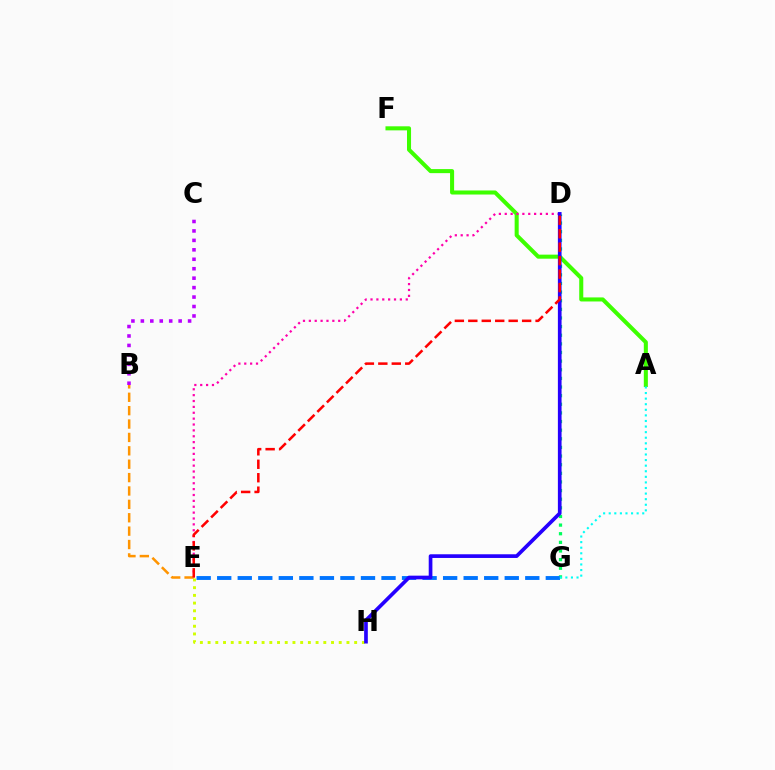{('A', 'F'): [{'color': '#3dff00', 'line_style': 'solid', 'thickness': 2.92}], ('D', 'E'): [{'color': '#ff00ac', 'line_style': 'dotted', 'thickness': 1.6}, {'color': '#ff0000', 'line_style': 'dashed', 'thickness': 1.83}], ('D', 'G'): [{'color': '#00ff5c', 'line_style': 'dotted', 'thickness': 2.34}], ('E', 'G'): [{'color': '#0074ff', 'line_style': 'dashed', 'thickness': 2.79}], ('B', 'C'): [{'color': '#b900ff', 'line_style': 'dotted', 'thickness': 2.57}], ('E', 'H'): [{'color': '#d1ff00', 'line_style': 'dotted', 'thickness': 2.1}], ('A', 'G'): [{'color': '#00fff6', 'line_style': 'dotted', 'thickness': 1.52}], ('B', 'E'): [{'color': '#ff9400', 'line_style': 'dashed', 'thickness': 1.82}], ('D', 'H'): [{'color': '#2500ff', 'line_style': 'solid', 'thickness': 2.65}]}